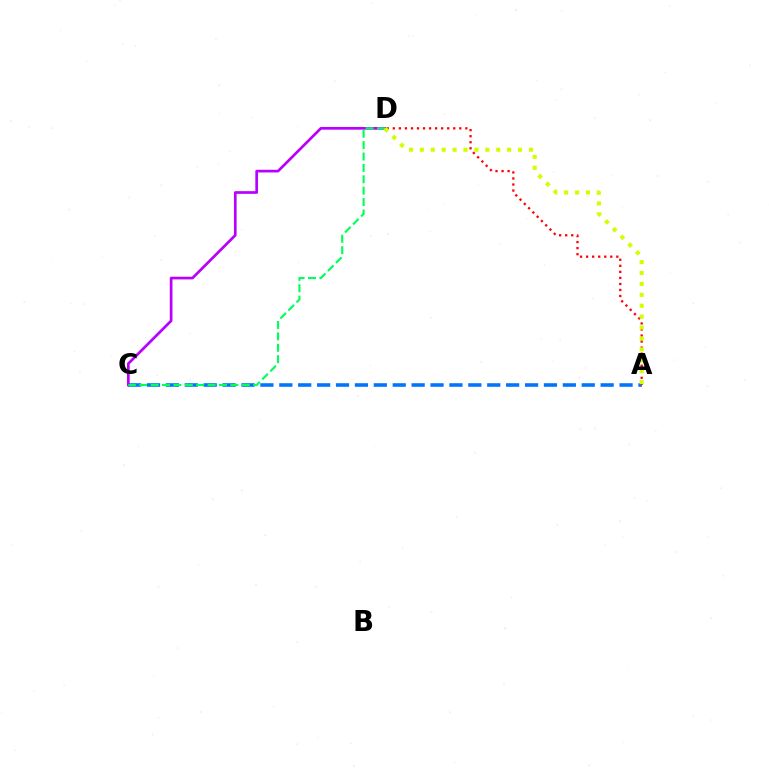{('A', 'C'): [{'color': '#0074ff', 'line_style': 'dashed', 'thickness': 2.57}], ('A', 'D'): [{'color': '#ff0000', 'line_style': 'dotted', 'thickness': 1.64}, {'color': '#d1ff00', 'line_style': 'dotted', 'thickness': 2.96}], ('C', 'D'): [{'color': '#b900ff', 'line_style': 'solid', 'thickness': 1.94}, {'color': '#00ff5c', 'line_style': 'dashed', 'thickness': 1.55}]}